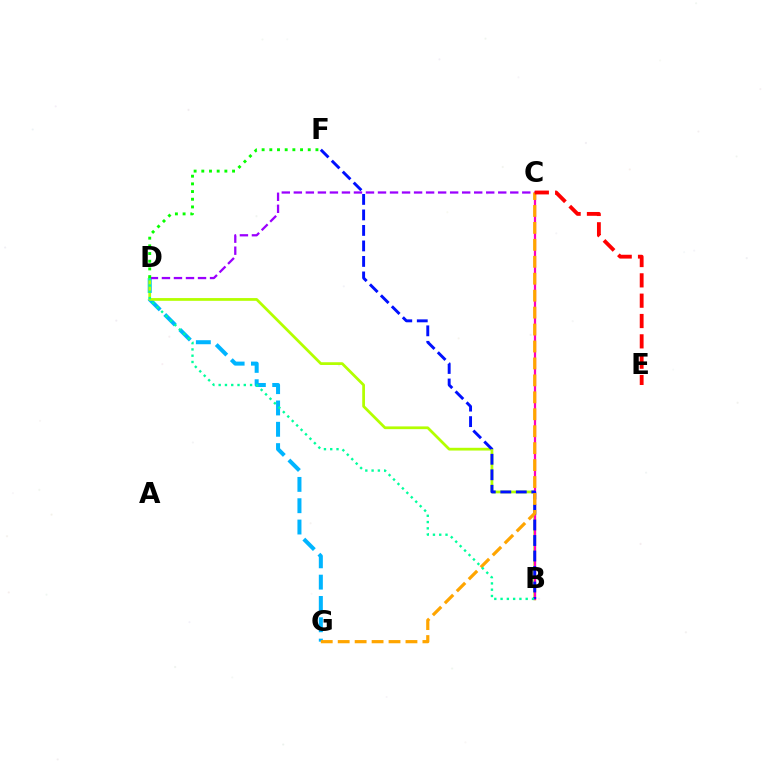{('D', 'G'): [{'color': '#00b5ff', 'line_style': 'dashed', 'thickness': 2.9}], ('B', 'D'): [{'color': '#b3ff00', 'line_style': 'solid', 'thickness': 1.98}, {'color': '#00ff9d', 'line_style': 'dotted', 'thickness': 1.71}], ('B', 'C'): [{'color': '#ff00bd', 'line_style': 'solid', 'thickness': 1.62}], ('B', 'F'): [{'color': '#0010ff', 'line_style': 'dashed', 'thickness': 2.11}], ('C', 'D'): [{'color': '#9b00ff', 'line_style': 'dashed', 'thickness': 1.63}], ('C', 'G'): [{'color': '#ffa500', 'line_style': 'dashed', 'thickness': 2.3}], ('C', 'E'): [{'color': '#ff0000', 'line_style': 'dashed', 'thickness': 2.76}], ('D', 'F'): [{'color': '#08ff00', 'line_style': 'dotted', 'thickness': 2.09}]}